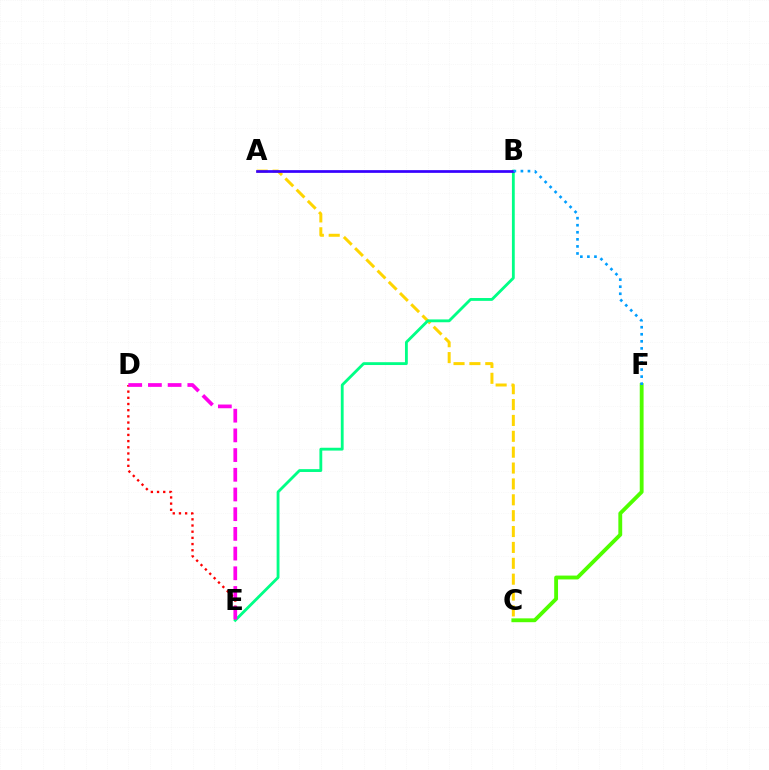{('A', 'C'): [{'color': '#ffd500', 'line_style': 'dashed', 'thickness': 2.16}], ('D', 'E'): [{'color': '#ff0000', 'line_style': 'dotted', 'thickness': 1.68}, {'color': '#ff00ed', 'line_style': 'dashed', 'thickness': 2.68}], ('B', 'E'): [{'color': '#00ff86', 'line_style': 'solid', 'thickness': 2.04}], ('C', 'F'): [{'color': '#4fff00', 'line_style': 'solid', 'thickness': 2.77}], ('A', 'B'): [{'color': '#3700ff', 'line_style': 'solid', 'thickness': 1.95}], ('B', 'F'): [{'color': '#009eff', 'line_style': 'dotted', 'thickness': 1.92}]}